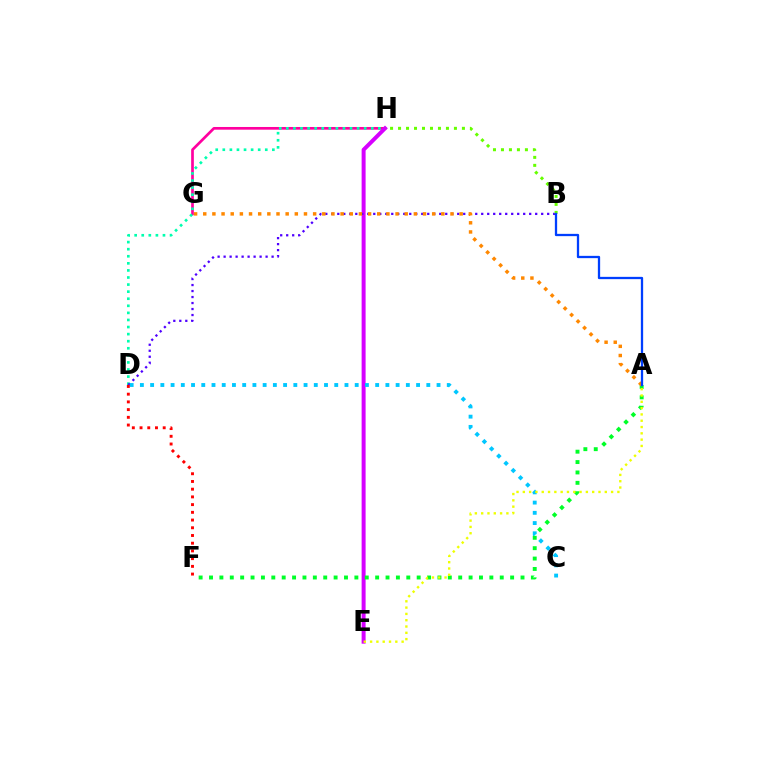{('G', 'H'): [{'color': '#ff00a0', 'line_style': 'solid', 'thickness': 1.94}], ('D', 'H'): [{'color': '#00ffaf', 'line_style': 'dotted', 'thickness': 1.92}], ('E', 'H'): [{'color': '#d600ff', 'line_style': 'solid', 'thickness': 2.86}], ('B', 'D'): [{'color': '#4f00ff', 'line_style': 'dotted', 'thickness': 1.63}], ('C', 'D'): [{'color': '#00c7ff', 'line_style': 'dotted', 'thickness': 2.78}], ('B', 'H'): [{'color': '#66ff00', 'line_style': 'dotted', 'thickness': 2.17}], ('A', 'F'): [{'color': '#00ff27', 'line_style': 'dotted', 'thickness': 2.82}], ('D', 'F'): [{'color': '#ff0000', 'line_style': 'dotted', 'thickness': 2.1}], ('A', 'G'): [{'color': '#ff8800', 'line_style': 'dotted', 'thickness': 2.49}], ('A', 'B'): [{'color': '#003fff', 'line_style': 'solid', 'thickness': 1.65}], ('A', 'E'): [{'color': '#eeff00', 'line_style': 'dotted', 'thickness': 1.71}]}